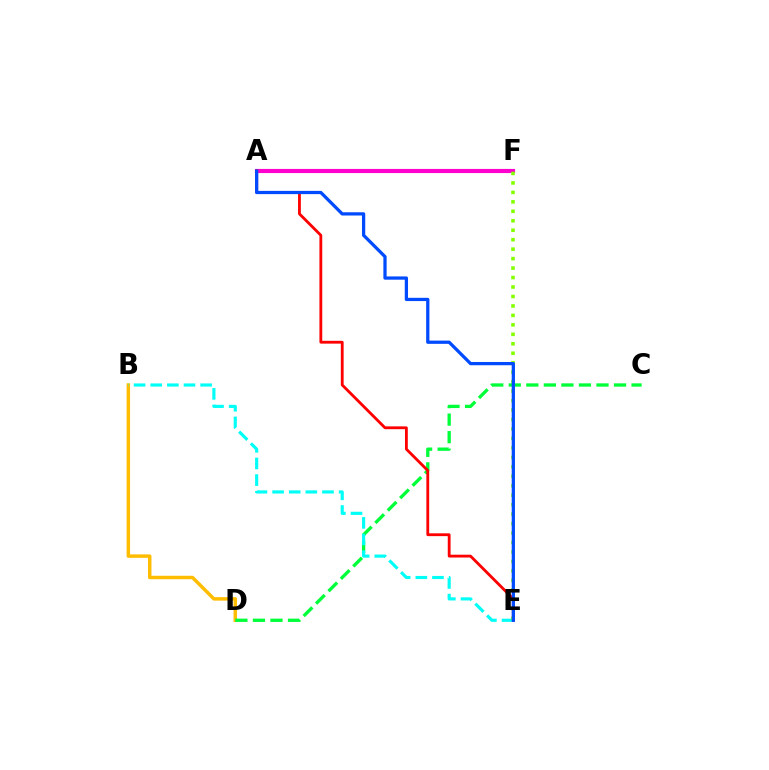{('B', 'D'): [{'color': '#ffbd00', 'line_style': 'solid', 'thickness': 2.5}], ('C', 'D'): [{'color': '#00ff39', 'line_style': 'dashed', 'thickness': 2.38}], ('A', 'F'): [{'color': '#7200ff', 'line_style': 'dotted', 'thickness': 1.69}, {'color': '#ff00cf', 'line_style': 'solid', 'thickness': 2.98}], ('B', 'E'): [{'color': '#00fff6', 'line_style': 'dashed', 'thickness': 2.26}], ('E', 'F'): [{'color': '#84ff00', 'line_style': 'dotted', 'thickness': 2.57}], ('A', 'E'): [{'color': '#ff0000', 'line_style': 'solid', 'thickness': 2.03}, {'color': '#004bff', 'line_style': 'solid', 'thickness': 2.34}]}